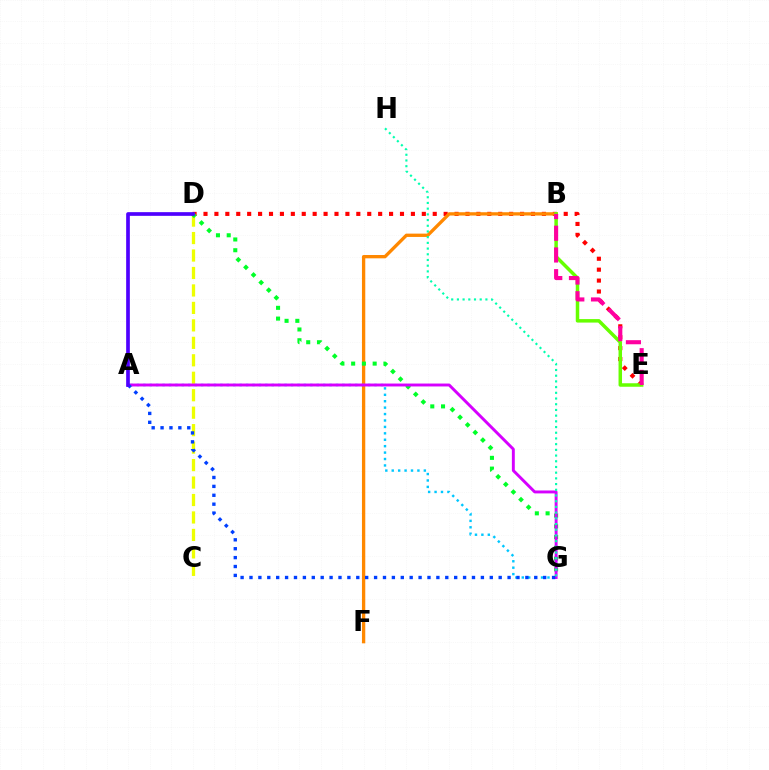{('D', 'E'): [{'color': '#ff0000', 'line_style': 'dotted', 'thickness': 2.97}], ('B', 'F'): [{'color': '#ff8800', 'line_style': 'solid', 'thickness': 2.39}], ('A', 'G'): [{'color': '#00c7ff', 'line_style': 'dotted', 'thickness': 1.74}, {'color': '#d600ff', 'line_style': 'solid', 'thickness': 2.1}, {'color': '#003fff', 'line_style': 'dotted', 'thickness': 2.42}], ('C', 'D'): [{'color': '#eeff00', 'line_style': 'dashed', 'thickness': 2.37}], ('D', 'G'): [{'color': '#00ff27', 'line_style': 'dotted', 'thickness': 2.92}], ('B', 'E'): [{'color': '#66ff00', 'line_style': 'solid', 'thickness': 2.51}, {'color': '#ff00a0', 'line_style': 'dashed', 'thickness': 2.95}], ('G', 'H'): [{'color': '#00ffaf', 'line_style': 'dotted', 'thickness': 1.55}], ('A', 'D'): [{'color': '#4f00ff', 'line_style': 'solid', 'thickness': 2.66}]}